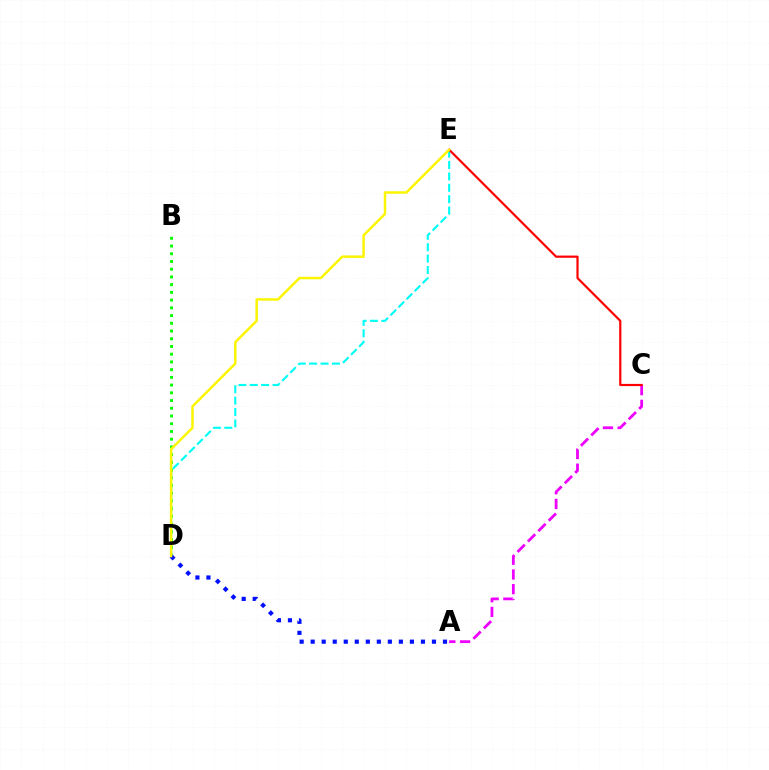{('B', 'D'): [{'color': '#08ff00', 'line_style': 'dotted', 'thickness': 2.1}], ('A', 'C'): [{'color': '#ee00ff', 'line_style': 'dashed', 'thickness': 2.0}], ('D', 'E'): [{'color': '#00fff6', 'line_style': 'dashed', 'thickness': 1.55}, {'color': '#fcf500', 'line_style': 'solid', 'thickness': 1.77}], ('C', 'E'): [{'color': '#ff0000', 'line_style': 'solid', 'thickness': 1.58}], ('A', 'D'): [{'color': '#0010ff', 'line_style': 'dotted', 'thickness': 3.0}]}